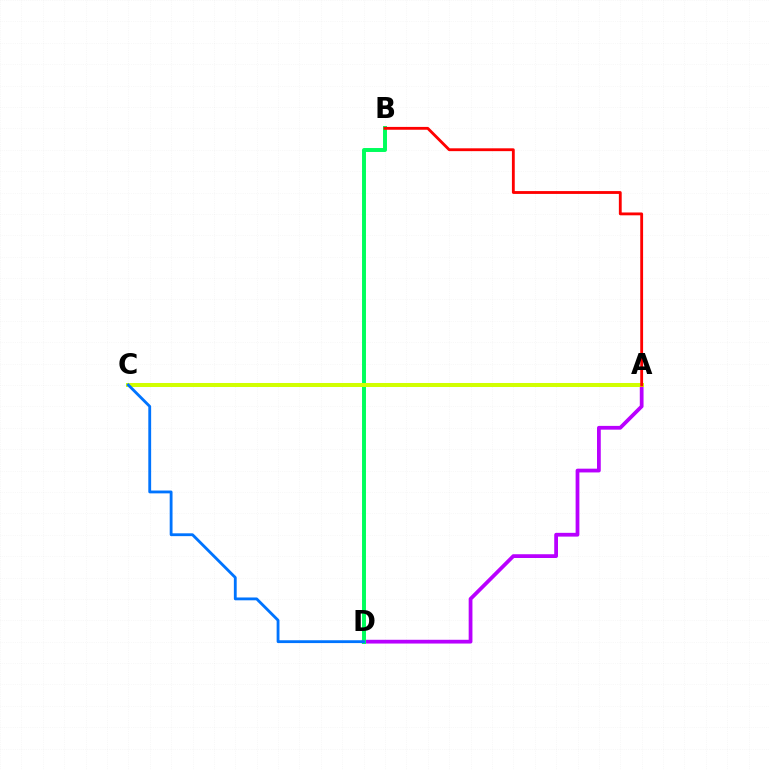{('A', 'D'): [{'color': '#b900ff', 'line_style': 'solid', 'thickness': 2.71}], ('B', 'D'): [{'color': '#00ff5c', 'line_style': 'solid', 'thickness': 2.84}], ('A', 'C'): [{'color': '#d1ff00', 'line_style': 'solid', 'thickness': 2.89}], ('C', 'D'): [{'color': '#0074ff', 'line_style': 'solid', 'thickness': 2.04}], ('A', 'B'): [{'color': '#ff0000', 'line_style': 'solid', 'thickness': 2.04}]}